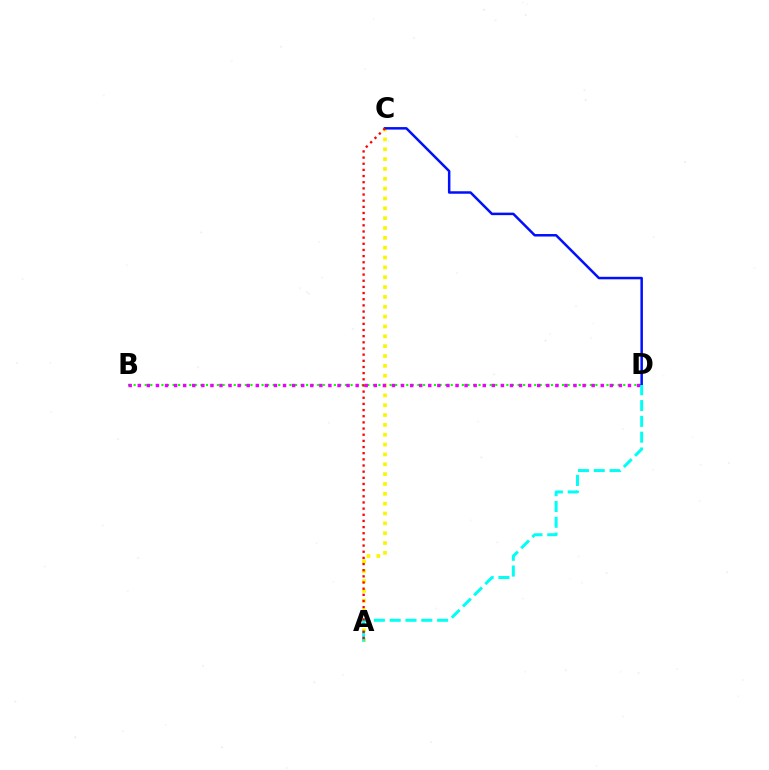{('B', 'D'): [{'color': '#08ff00', 'line_style': 'dotted', 'thickness': 1.51}, {'color': '#ee00ff', 'line_style': 'dotted', 'thickness': 2.47}], ('A', 'C'): [{'color': '#fcf500', 'line_style': 'dotted', 'thickness': 2.67}, {'color': '#ff0000', 'line_style': 'dotted', 'thickness': 1.67}], ('C', 'D'): [{'color': '#0010ff', 'line_style': 'solid', 'thickness': 1.8}], ('A', 'D'): [{'color': '#00fff6', 'line_style': 'dashed', 'thickness': 2.15}]}